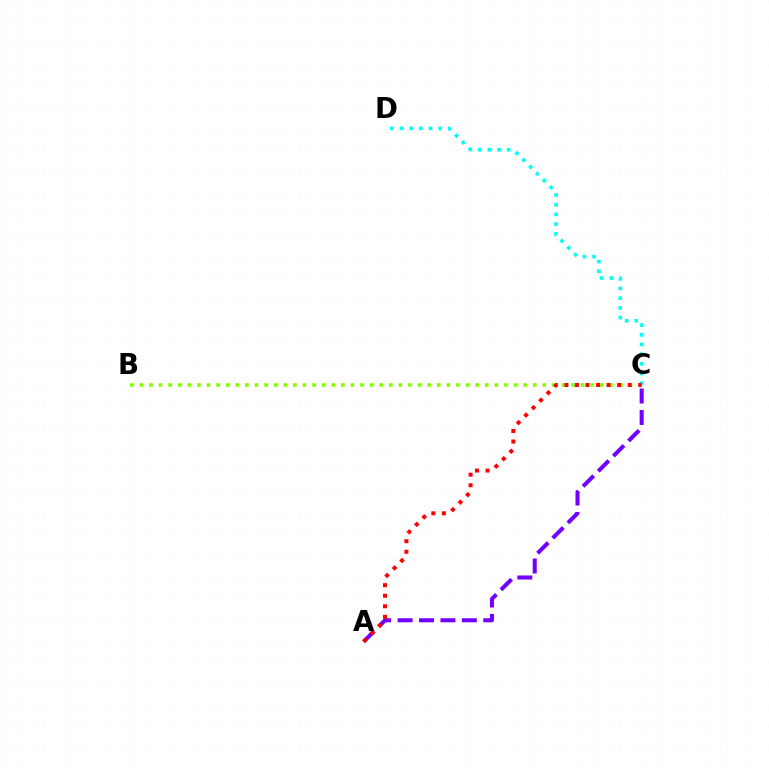{('C', 'D'): [{'color': '#00fff6', 'line_style': 'dotted', 'thickness': 2.63}], ('B', 'C'): [{'color': '#84ff00', 'line_style': 'dotted', 'thickness': 2.61}], ('A', 'C'): [{'color': '#7200ff', 'line_style': 'dashed', 'thickness': 2.91}, {'color': '#ff0000', 'line_style': 'dotted', 'thickness': 2.87}]}